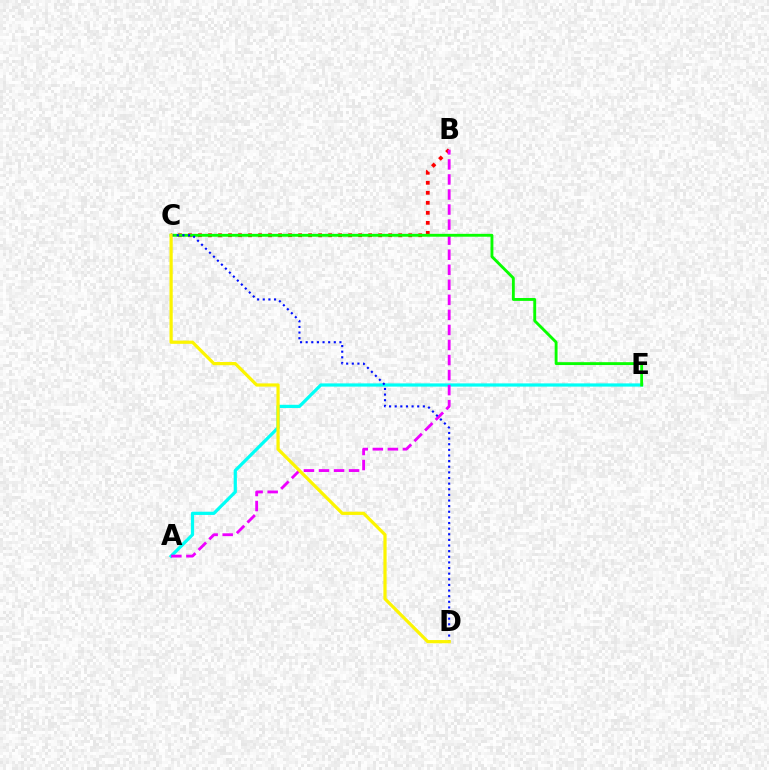{('A', 'E'): [{'color': '#00fff6', 'line_style': 'solid', 'thickness': 2.32}], ('B', 'C'): [{'color': '#ff0000', 'line_style': 'dotted', 'thickness': 2.72}], ('A', 'B'): [{'color': '#ee00ff', 'line_style': 'dashed', 'thickness': 2.04}], ('C', 'E'): [{'color': '#08ff00', 'line_style': 'solid', 'thickness': 2.07}], ('C', 'D'): [{'color': '#0010ff', 'line_style': 'dotted', 'thickness': 1.53}, {'color': '#fcf500', 'line_style': 'solid', 'thickness': 2.31}]}